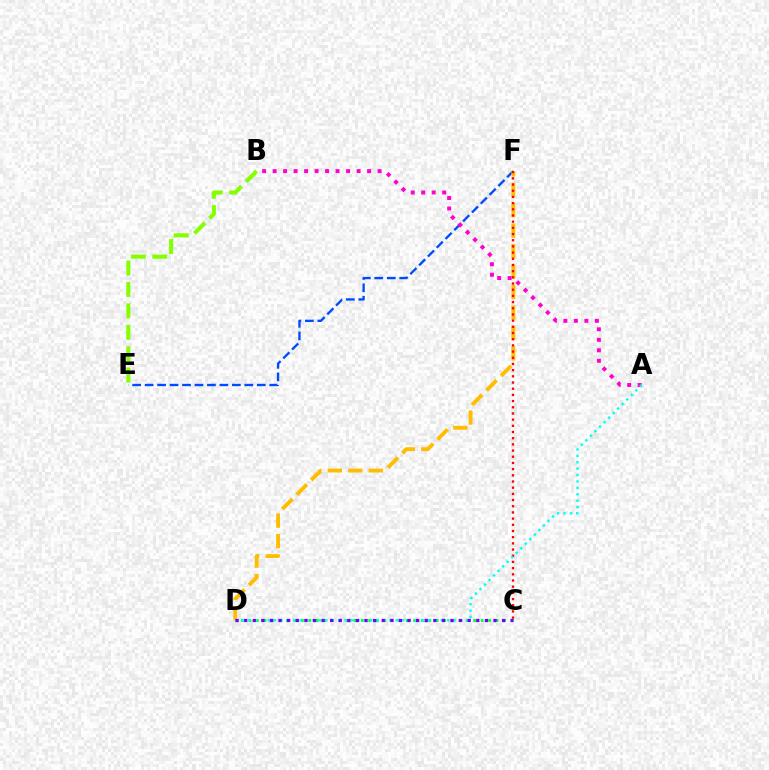{('B', 'E'): [{'color': '#84ff00', 'line_style': 'dashed', 'thickness': 2.91}], ('E', 'F'): [{'color': '#004bff', 'line_style': 'dashed', 'thickness': 1.69}], ('D', 'F'): [{'color': '#ffbd00', 'line_style': 'dashed', 'thickness': 2.78}], ('C', 'D'): [{'color': '#00ff39', 'line_style': 'dotted', 'thickness': 2.04}, {'color': '#7200ff', 'line_style': 'dotted', 'thickness': 2.34}], ('C', 'F'): [{'color': '#ff0000', 'line_style': 'dotted', 'thickness': 1.68}], ('A', 'B'): [{'color': '#ff00cf', 'line_style': 'dotted', 'thickness': 2.85}], ('A', 'D'): [{'color': '#00fff6', 'line_style': 'dotted', 'thickness': 1.74}]}